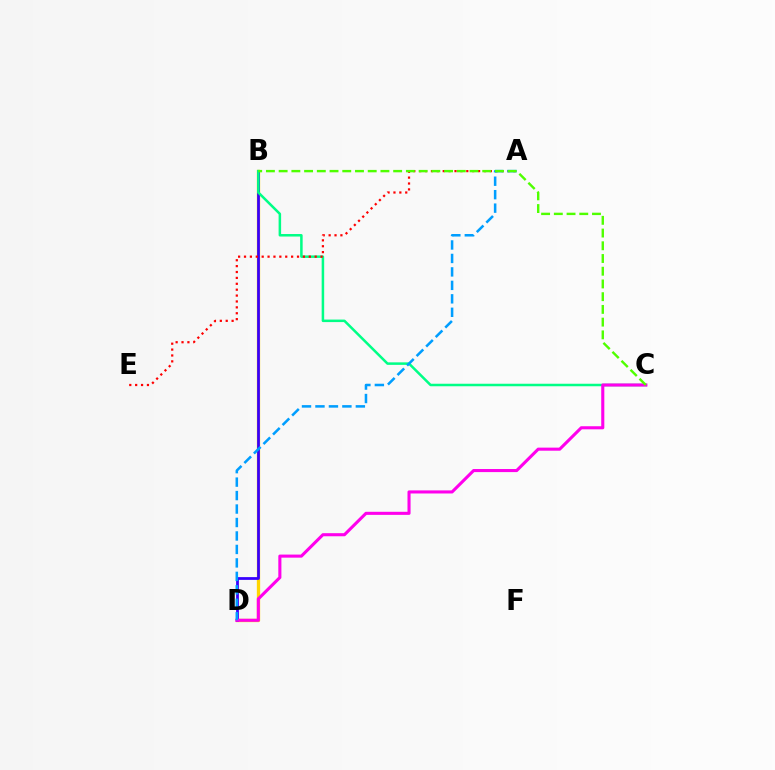{('B', 'D'): [{'color': '#ffd500', 'line_style': 'solid', 'thickness': 2.39}, {'color': '#3700ff', 'line_style': 'solid', 'thickness': 1.98}], ('B', 'C'): [{'color': '#00ff86', 'line_style': 'solid', 'thickness': 1.81}, {'color': '#4fff00', 'line_style': 'dashed', 'thickness': 1.73}], ('A', 'E'): [{'color': '#ff0000', 'line_style': 'dotted', 'thickness': 1.6}], ('C', 'D'): [{'color': '#ff00ed', 'line_style': 'solid', 'thickness': 2.22}], ('A', 'D'): [{'color': '#009eff', 'line_style': 'dashed', 'thickness': 1.83}]}